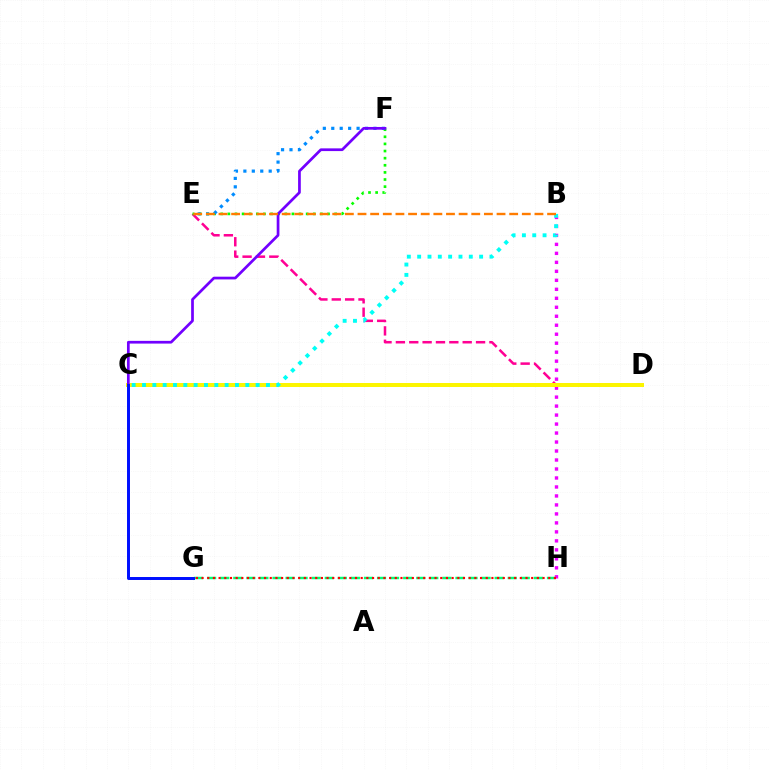{('B', 'H'): [{'color': '#ee00ff', 'line_style': 'dotted', 'thickness': 2.44}], ('G', 'H'): [{'color': '#00ff74', 'line_style': 'dashed', 'thickness': 1.78}, {'color': '#ff0000', 'line_style': 'dotted', 'thickness': 1.54}], ('D', 'E'): [{'color': '#ff0094', 'line_style': 'dashed', 'thickness': 1.82}], ('E', 'F'): [{'color': '#08ff00', 'line_style': 'dotted', 'thickness': 1.93}, {'color': '#008cff', 'line_style': 'dotted', 'thickness': 2.29}], ('C', 'D'): [{'color': '#84ff00', 'line_style': 'dotted', 'thickness': 1.51}, {'color': '#fcf500', 'line_style': 'solid', 'thickness': 2.87}], ('C', 'F'): [{'color': '#7200ff', 'line_style': 'solid', 'thickness': 1.96}], ('B', 'C'): [{'color': '#00fff6', 'line_style': 'dotted', 'thickness': 2.81}], ('C', 'G'): [{'color': '#0010ff', 'line_style': 'solid', 'thickness': 2.14}], ('B', 'E'): [{'color': '#ff7c00', 'line_style': 'dashed', 'thickness': 1.72}]}